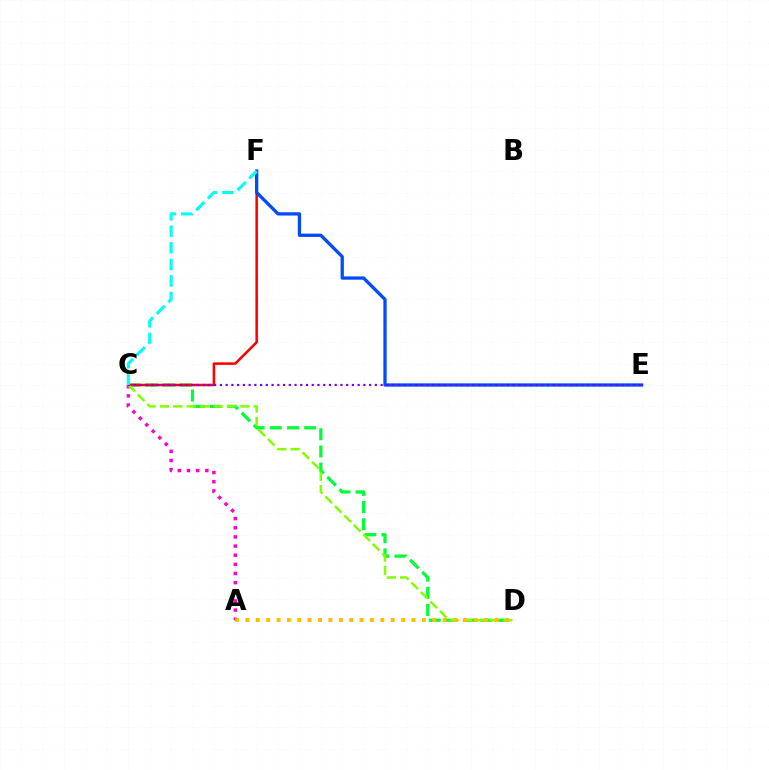{('C', 'D'): [{'color': '#00ff39', 'line_style': 'dashed', 'thickness': 2.33}, {'color': '#84ff00', 'line_style': 'dashed', 'thickness': 1.82}], ('C', 'F'): [{'color': '#ff0000', 'line_style': 'solid', 'thickness': 1.83}, {'color': '#00fff6', 'line_style': 'dashed', 'thickness': 2.25}], ('E', 'F'): [{'color': '#004bff', 'line_style': 'solid', 'thickness': 2.36}], ('A', 'C'): [{'color': '#ff00cf', 'line_style': 'dotted', 'thickness': 2.49}], ('C', 'E'): [{'color': '#7200ff', 'line_style': 'dotted', 'thickness': 1.56}], ('A', 'D'): [{'color': '#ffbd00', 'line_style': 'dotted', 'thickness': 2.82}]}